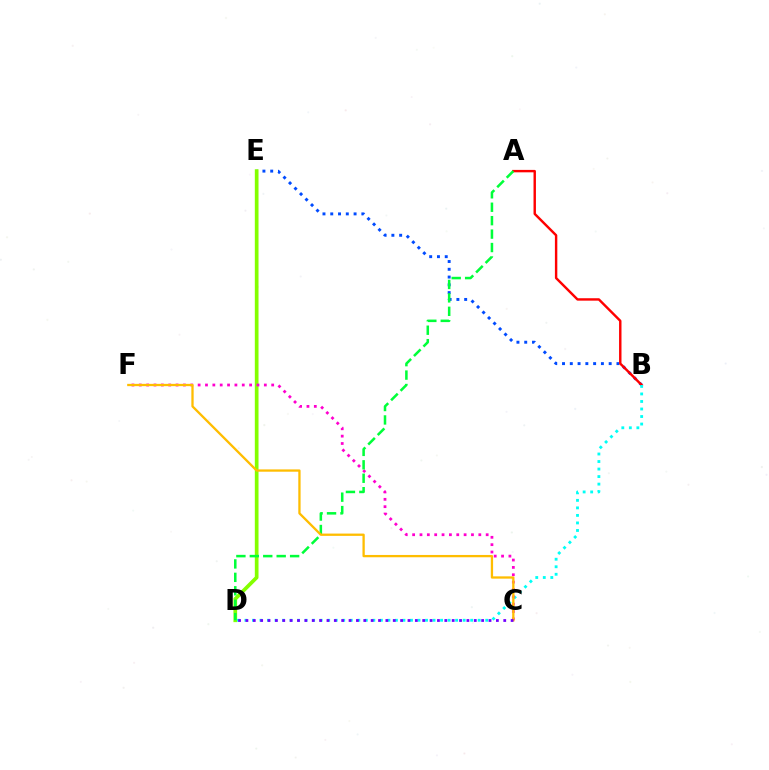{('B', 'E'): [{'color': '#004bff', 'line_style': 'dotted', 'thickness': 2.11}], ('A', 'B'): [{'color': '#ff0000', 'line_style': 'solid', 'thickness': 1.74}], ('D', 'E'): [{'color': '#84ff00', 'line_style': 'solid', 'thickness': 2.66}], ('B', 'D'): [{'color': '#00fff6', 'line_style': 'dotted', 'thickness': 2.04}], ('C', 'F'): [{'color': '#ff00cf', 'line_style': 'dotted', 'thickness': 2.0}, {'color': '#ffbd00', 'line_style': 'solid', 'thickness': 1.65}], ('A', 'D'): [{'color': '#00ff39', 'line_style': 'dashed', 'thickness': 1.82}], ('C', 'D'): [{'color': '#7200ff', 'line_style': 'dotted', 'thickness': 2.0}]}